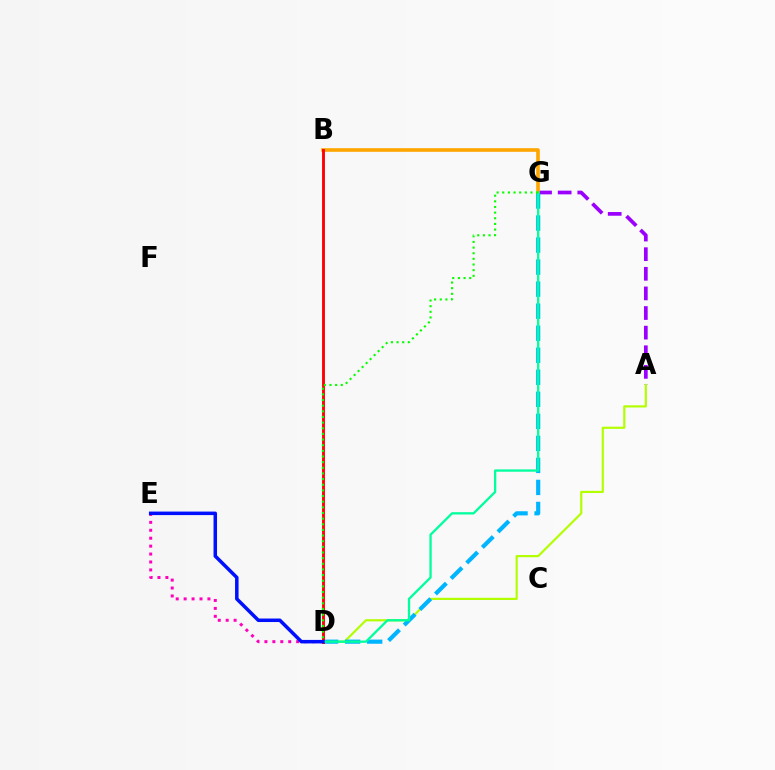{('A', 'G'): [{'color': '#9b00ff', 'line_style': 'dashed', 'thickness': 2.67}], ('A', 'D'): [{'color': '#b3ff00', 'line_style': 'solid', 'thickness': 1.57}], ('B', 'G'): [{'color': '#ffa500', 'line_style': 'solid', 'thickness': 2.6}], ('D', 'G'): [{'color': '#00b5ff', 'line_style': 'dashed', 'thickness': 2.99}, {'color': '#00ff9d', 'line_style': 'solid', 'thickness': 1.66}, {'color': '#08ff00', 'line_style': 'dotted', 'thickness': 1.53}], ('D', 'E'): [{'color': '#ff00bd', 'line_style': 'dotted', 'thickness': 2.15}, {'color': '#0010ff', 'line_style': 'solid', 'thickness': 2.53}], ('B', 'D'): [{'color': '#ff0000', 'line_style': 'solid', 'thickness': 2.07}]}